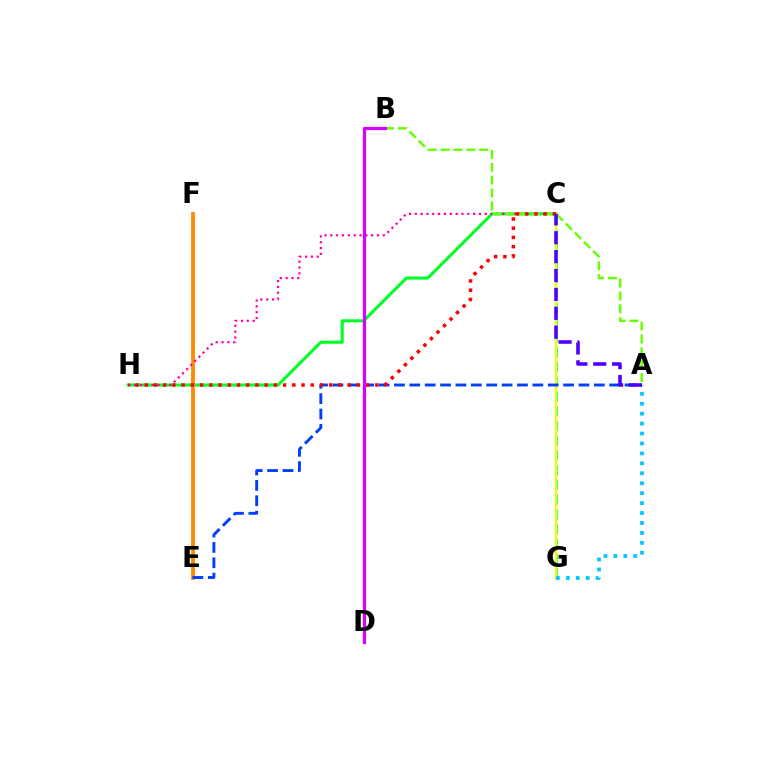{('C', 'G'): [{'color': '#00ffaf', 'line_style': 'dashed', 'thickness': 2.0}, {'color': '#eeff00', 'line_style': 'solid', 'thickness': 1.7}], ('C', 'H'): [{'color': '#00ff27', 'line_style': 'solid', 'thickness': 2.21}, {'color': '#ff00a0', 'line_style': 'dotted', 'thickness': 1.58}, {'color': '#ff0000', 'line_style': 'dotted', 'thickness': 2.51}], ('E', 'F'): [{'color': '#ff8800', 'line_style': 'solid', 'thickness': 2.73}], ('A', 'B'): [{'color': '#66ff00', 'line_style': 'dashed', 'thickness': 1.75}], ('A', 'E'): [{'color': '#003fff', 'line_style': 'dashed', 'thickness': 2.09}], ('B', 'D'): [{'color': '#d600ff', 'line_style': 'solid', 'thickness': 2.32}], ('A', 'G'): [{'color': '#00c7ff', 'line_style': 'dotted', 'thickness': 2.7}], ('A', 'C'): [{'color': '#4f00ff', 'line_style': 'dashed', 'thickness': 2.57}]}